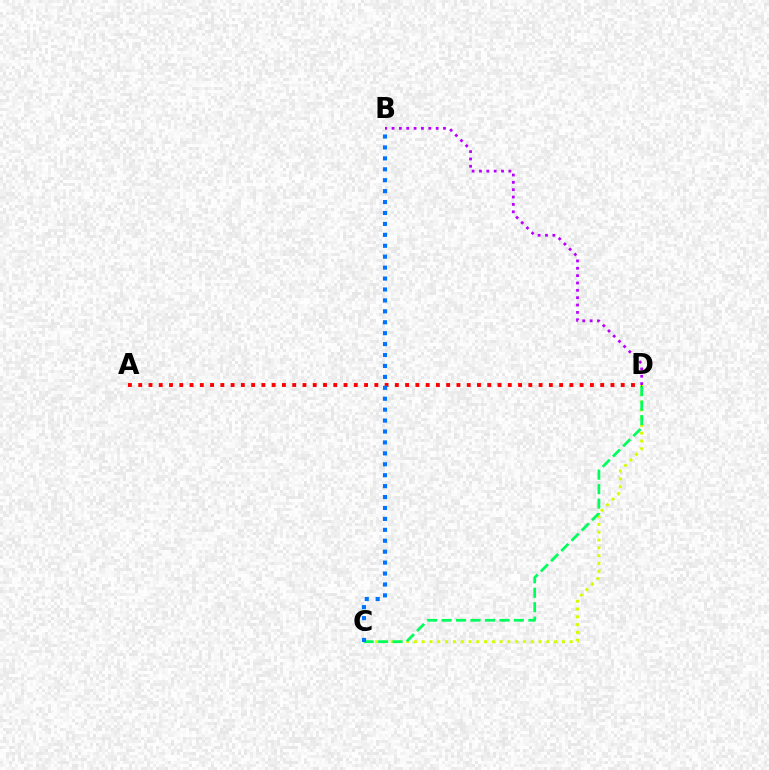{('C', 'D'): [{'color': '#d1ff00', 'line_style': 'dotted', 'thickness': 2.12}, {'color': '#00ff5c', 'line_style': 'dashed', 'thickness': 1.96}], ('A', 'D'): [{'color': '#ff0000', 'line_style': 'dotted', 'thickness': 2.79}], ('B', 'C'): [{'color': '#0074ff', 'line_style': 'dotted', 'thickness': 2.97}], ('B', 'D'): [{'color': '#b900ff', 'line_style': 'dotted', 'thickness': 2.0}]}